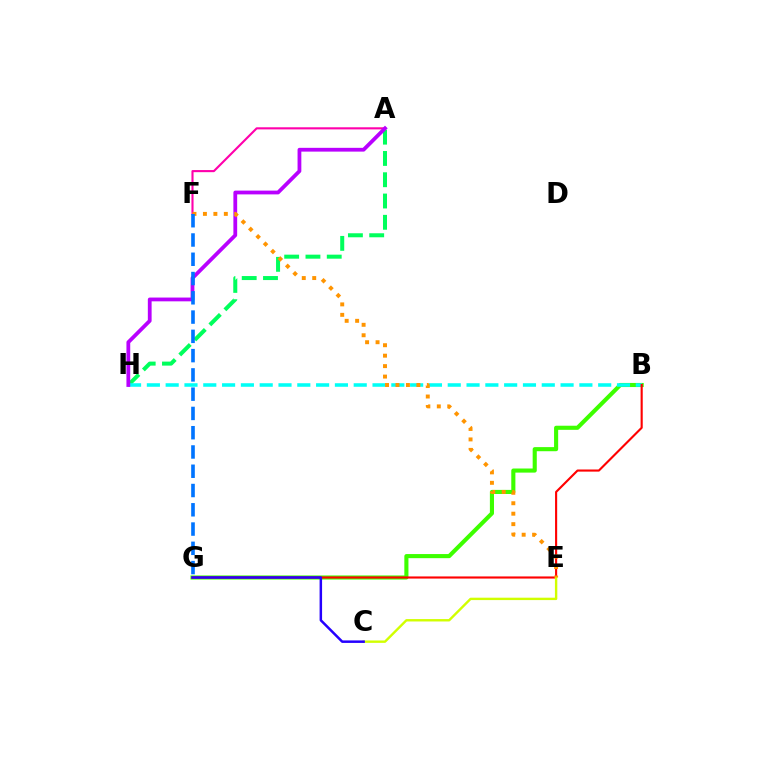{('A', 'F'): [{'color': '#ff00ac', 'line_style': 'solid', 'thickness': 1.52}], ('B', 'G'): [{'color': '#3dff00', 'line_style': 'solid', 'thickness': 2.96}, {'color': '#ff0000', 'line_style': 'solid', 'thickness': 1.53}], ('A', 'H'): [{'color': '#00ff5c', 'line_style': 'dashed', 'thickness': 2.89}, {'color': '#b900ff', 'line_style': 'solid', 'thickness': 2.72}], ('B', 'H'): [{'color': '#00fff6', 'line_style': 'dashed', 'thickness': 2.55}], ('C', 'E'): [{'color': '#d1ff00', 'line_style': 'solid', 'thickness': 1.72}], ('C', 'G'): [{'color': '#2500ff', 'line_style': 'solid', 'thickness': 1.8}], ('E', 'F'): [{'color': '#ff9400', 'line_style': 'dotted', 'thickness': 2.84}], ('F', 'G'): [{'color': '#0074ff', 'line_style': 'dashed', 'thickness': 2.62}]}